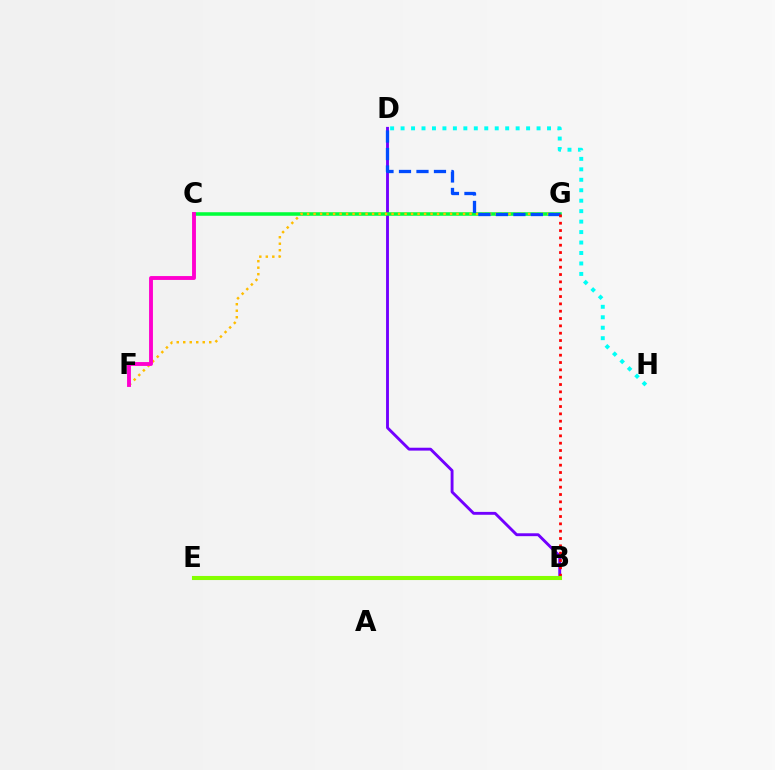{('B', 'D'): [{'color': '#7200ff', 'line_style': 'solid', 'thickness': 2.07}], ('C', 'G'): [{'color': '#00ff39', 'line_style': 'solid', 'thickness': 2.55}], ('F', 'G'): [{'color': '#ffbd00', 'line_style': 'dotted', 'thickness': 1.77}], ('D', 'H'): [{'color': '#00fff6', 'line_style': 'dotted', 'thickness': 2.84}], ('D', 'G'): [{'color': '#004bff', 'line_style': 'dashed', 'thickness': 2.38}], ('C', 'F'): [{'color': '#ff00cf', 'line_style': 'solid', 'thickness': 2.79}], ('B', 'G'): [{'color': '#ff0000', 'line_style': 'dotted', 'thickness': 1.99}], ('B', 'E'): [{'color': '#84ff00', 'line_style': 'solid', 'thickness': 2.94}]}